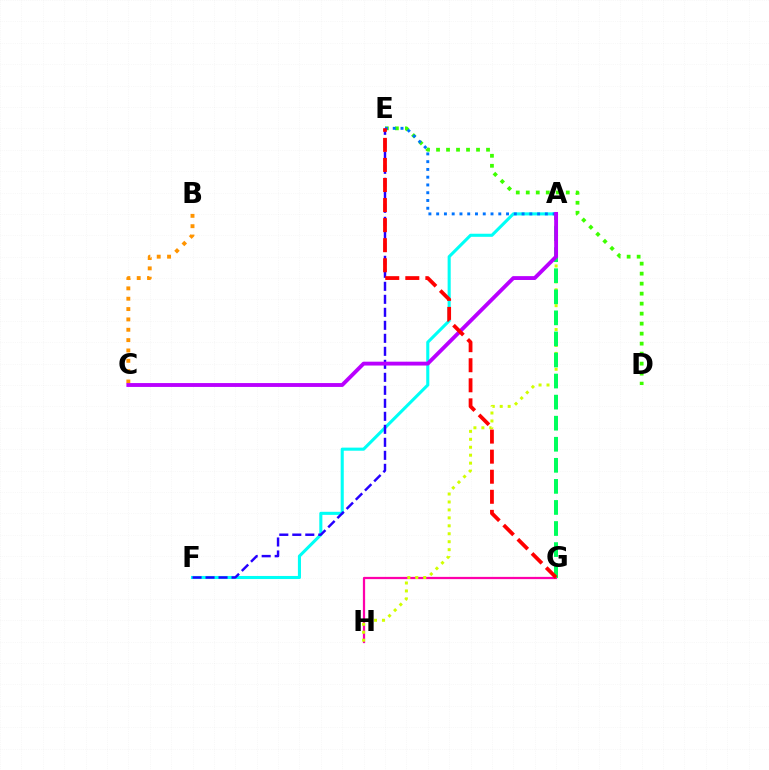{('B', 'C'): [{'color': '#ff9400', 'line_style': 'dotted', 'thickness': 2.81}], ('G', 'H'): [{'color': '#ff00ac', 'line_style': 'solid', 'thickness': 1.61}], ('A', 'F'): [{'color': '#00fff6', 'line_style': 'solid', 'thickness': 2.22}], ('A', 'H'): [{'color': '#d1ff00', 'line_style': 'dotted', 'thickness': 2.16}], ('D', 'E'): [{'color': '#3dff00', 'line_style': 'dotted', 'thickness': 2.72}], ('A', 'G'): [{'color': '#00ff5c', 'line_style': 'dashed', 'thickness': 2.86}], ('A', 'E'): [{'color': '#0074ff', 'line_style': 'dotted', 'thickness': 2.11}], ('E', 'F'): [{'color': '#2500ff', 'line_style': 'dashed', 'thickness': 1.77}], ('A', 'C'): [{'color': '#b900ff', 'line_style': 'solid', 'thickness': 2.78}], ('E', 'G'): [{'color': '#ff0000', 'line_style': 'dashed', 'thickness': 2.73}]}